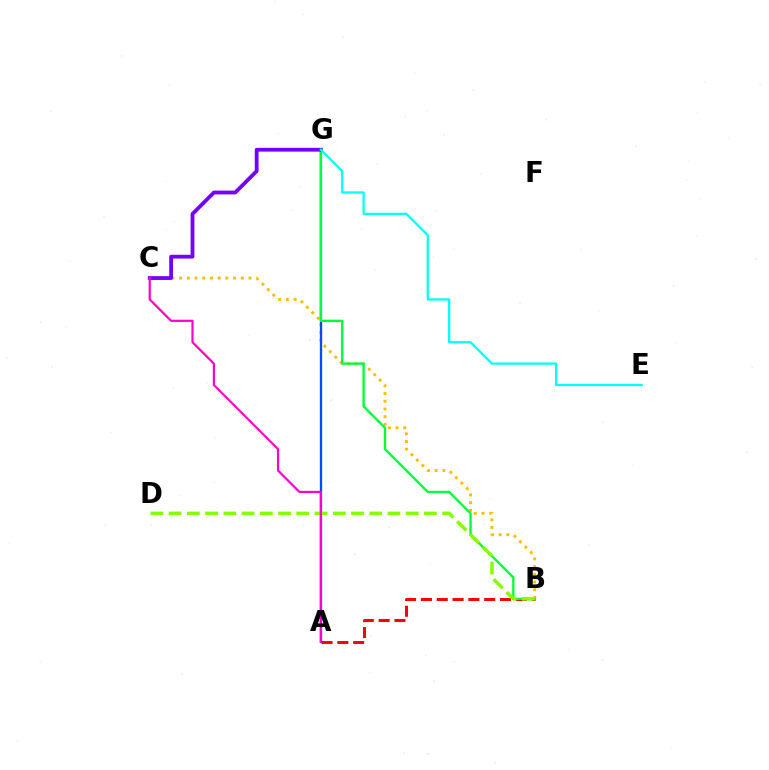{('B', 'C'): [{'color': '#ffbd00', 'line_style': 'dotted', 'thickness': 2.09}], ('A', 'B'): [{'color': '#ff0000', 'line_style': 'dashed', 'thickness': 2.15}], ('A', 'G'): [{'color': '#004bff', 'line_style': 'solid', 'thickness': 1.66}], ('B', 'G'): [{'color': '#00ff39', 'line_style': 'solid', 'thickness': 1.69}], ('C', 'G'): [{'color': '#7200ff', 'line_style': 'solid', 'thickness': 2.73}], ('B', 'D'): [{'color': '#84ff00', 'line_style': 'dashed', 'thickness': 2.48}], ('A', 'C'): [{'color': '#ff00cf', 'line_style': 'solid', 'thickness': 1.59}], ('E', 'G'): [{'color': '#00fff6', 'line_style': 'solid', 'thickness': 1.62}]}